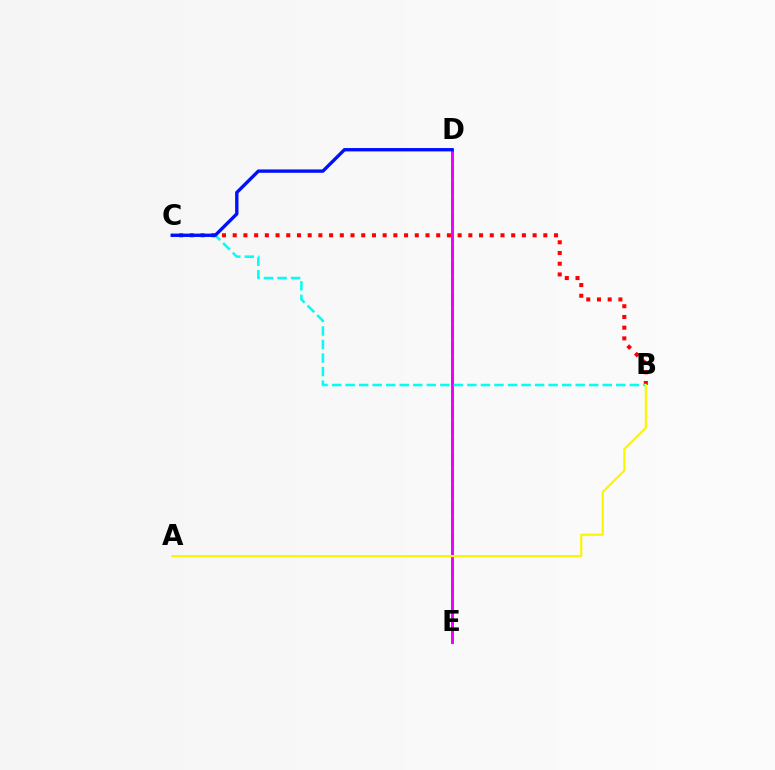{('B', 'C'): [{'color': '#ff0000', 'line_style': 'dotted', 'thickness': 2.91}, {'color': '#00fff6', 'line_style': 'dashed', 'thickness': 1.84}], ('D', 'E'): [{'color': '#08ff00', 'line_style': 'dashed', 'thickness': 2.18}, {'color': '#ee00ff', 'line_style': 'solid', 'thickness': 2.12}], ('C', 'D'): [{'color': '#0010ff', 'line_style': 'solid', 'thickness': 2.42}], ('A', 'B'): [{'color': '#fcf500', 'line_style': 'solid', 'thickness': 1.57}]}